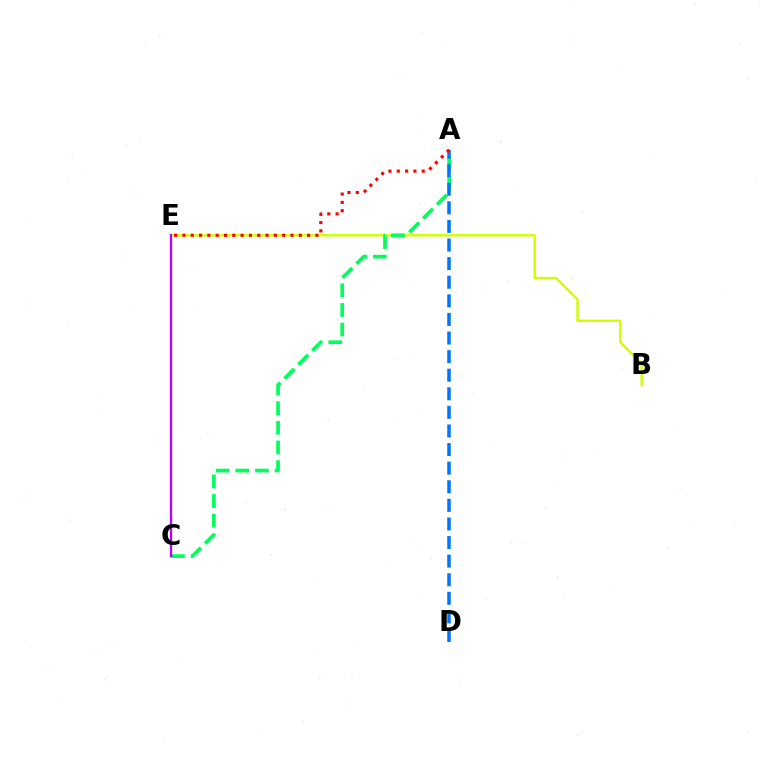{('B', 'E'): [{'color': '#d1ff00', 'line_style': 'solid', 'thickness': 1.74}], ('A', 'C'): [{'color': '#00ff5c', 'line_style': 'dashed', 'thickness': 2.67}], ('C', 'E'): [{'color': '#b900ff', 'line_style': 'solid', 'thickness': 1.66}], ('A', 'D'): [{'color': '#0074ff', 'line_style': 'dashed', 'thickness': 2.53}], ('A', 'E'): [{'color': '#ff0000', 'line_style': 'dotted', 'thickness': 2.26}]}